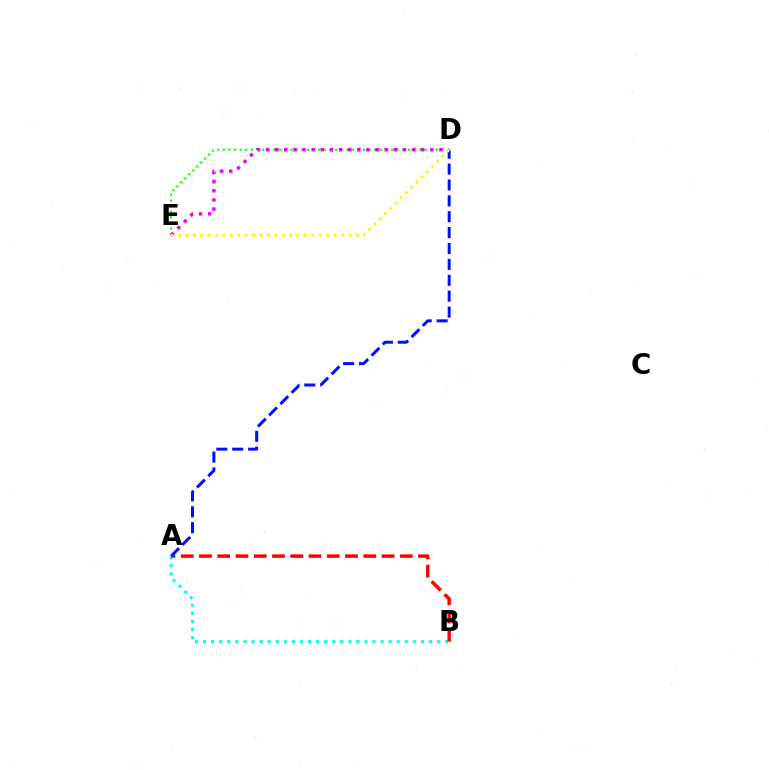{('D', 'E'): [{'color': '#08ff00', 'line_style': 'dotted', 'thickness': 1.52}, {'color': '#ee00ff', 'line_style': 'dotted', 'thickness': 2.48}, {'color': '#fcf500', 'line_style': 'dotted', 'thickness': 2.01}], ('A', 'B'): [{'color': '#00fff6', 'line_style': 'dotted', 'thickness': 2.19}, {'color': '#ff0000', 'line_style': 'dashed', 'thickness': 2.48}], ('A', 'D'): [{'color': '#0010ff', 'line_style': 'dashed', 'thickness': 2.16}]}